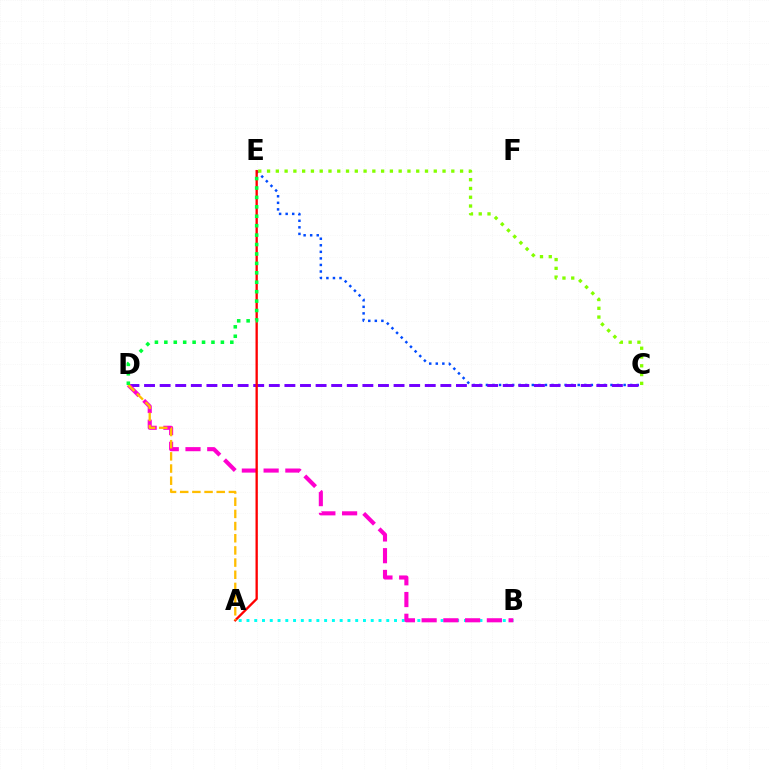{('A', 'B'): [{'color': '#00fff6', 'line_style': 'dotted', 'thickness': 2.11}], ('C', 'E'): [{'color': '#004bff', 'line_style': 'dotted', 'thickness': 1.78}, {'color': '#84ff00', 'line_style': 'dotted', 'thickness': 2.38}], ('C', 'D'): [{'color': '#7200ff', 'line_style': 'dashed', 'thickness': 2.12}], ('B', 'D'): [{'color': '#ff00cf', 'line_style': 'dashed', 'thickness': 2.95}], ('A', 'E'): [{'color': '#ff0000', 'line_style': 'solid', 'thickness': 1.68}], ('A', 'D'): [{'color': '#ffbd00', 'line_style': 'dashed', 'thickness': 1.65}], ('D', 'E'): [{'color': '#00ff39', 'line_style': 'dotted', 'thickness': 2.56}]}